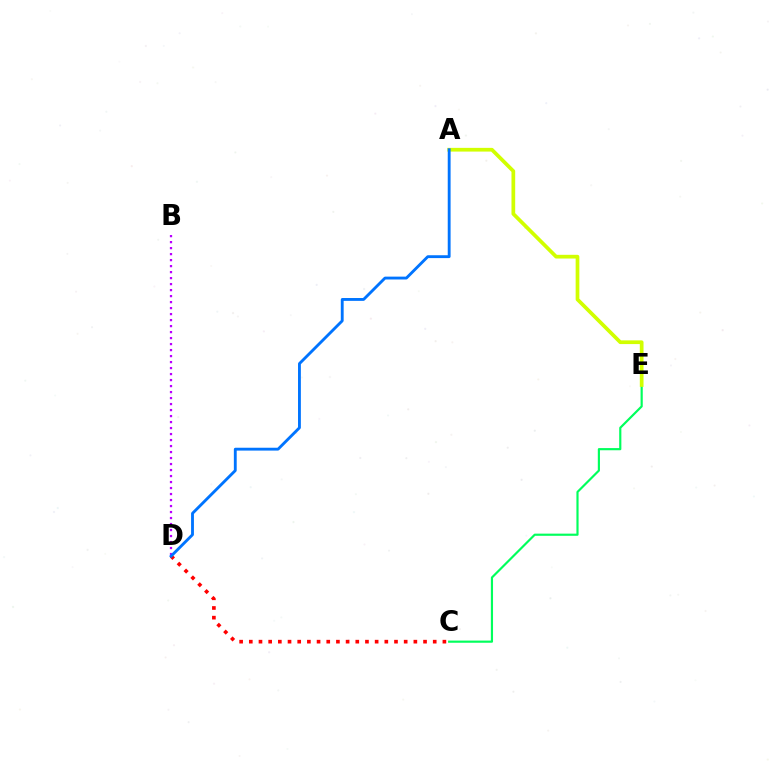{('C', 'E'): [{'color': '#00ff5c', 'line_style': 'solid', 'thickness': 1.56}], ('C', 'D'): [{'color': '#ff0000', 'line_style': 'dotted', 'thickness': 2.63}], ('A', 'E'): [{'color': '#d1ff00', 'line_style': 'solid', 'thickness': 2.68}], ('B', 'D'): [{'color': '#b900ff', 'line_style': 'dotted', 'thickness': 1.63}], ('A', 'D'): [{'color': '#0074ff', 'line_style': 'solid', 'thickness': 2.05}]}